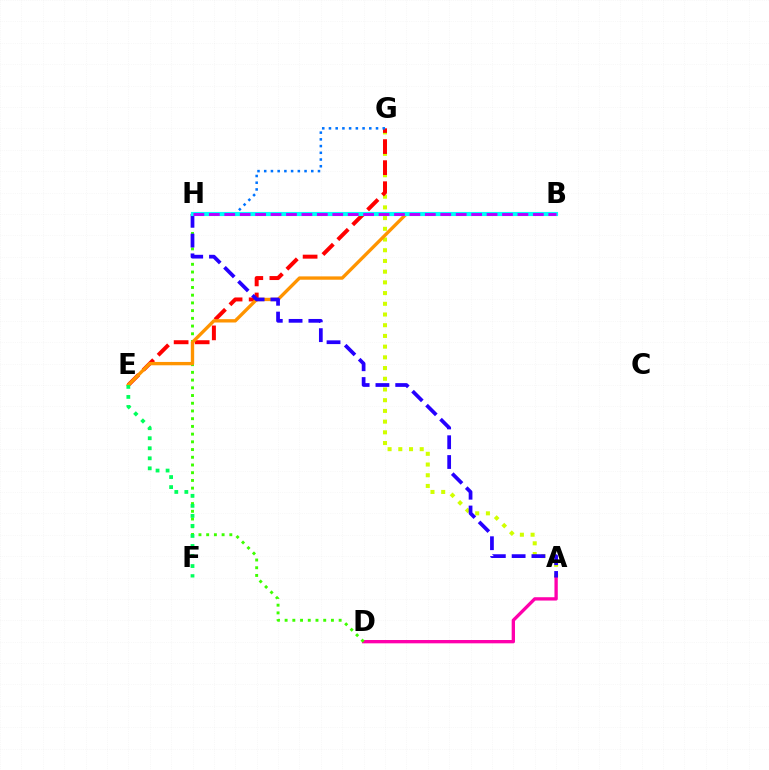{('A', 'G'): [{'color': '#d1ff00', 'line_style': 'dotted', 'thickness': 2.91}], ('A', 'D'): [{'color': '#ff00ac', 'line_style': 'solid', 'thickness': 2.39}], ('D', 'H'): [{'color': '#3dff00', 'line_style': 'dotted', 'thickness': 2.1}], ('E', 'G'): [{'color': '#ff0000', 'line_style': 'dashed', 'thickness': 2.86}], ('G', 'H'): [{'color': '#0074ff', 'line_style': 'dotted', 'thickness': 1.83}], ('B', 'E'): [{'color': '#ff9400', 'line_style': 'solid', 'thickness': 2.4}], ('A', 'H'): [{'color': '#2500ff', 'line_style': 'dashed', 'thickness': 2.69}], ('B', 'H'): [{'color': '#00fff6', 'line_style': 'solid', 'thickness': 2.98}, {'color': '#b900ff', 'line_style': 'dashed', 'thickness': 2.1}], ('E', 'F'): [{'color': '#00ff5c', 'line_style': 'dotted', 'thickness': 2.73}]}